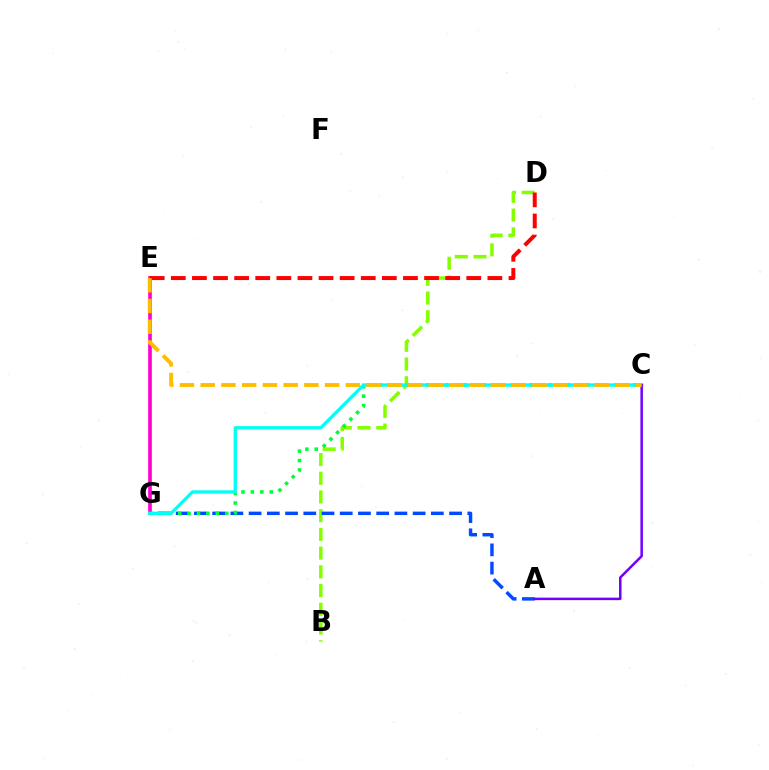{('E', 'G'): [{'color': '#ff00cf', 'line_style': 'solid', 'thickness': 2.63}], ('B', 'D'): [{'color': '#84ff00', 'line_style': 'dashed', 'thickness': 2.54}], ('A', 'G'): [{'color': '#004bff', 'line_style': 'dashed', 'thickness': 2.48}], ('D', 'E'): [{'color': '#ff0000', 'line_style': 'dashed', 'thickness': 2.87}], ('C', 'G'): [{'color': '#00ff39', 'line_style': 'dotted', 'thickness': 2.56}, {'color': '#00fff6', 'line_style': 'solid', 'thickness': 2.37}], ('A', 'C'): [{'color': '#7200ff', 'line_style': 'solid', 'thickness': 1.81}], ('C', 'E'): [{'color': '#ffbd00', 'line_style': 'dashed', 'thickness': 2.82}]}